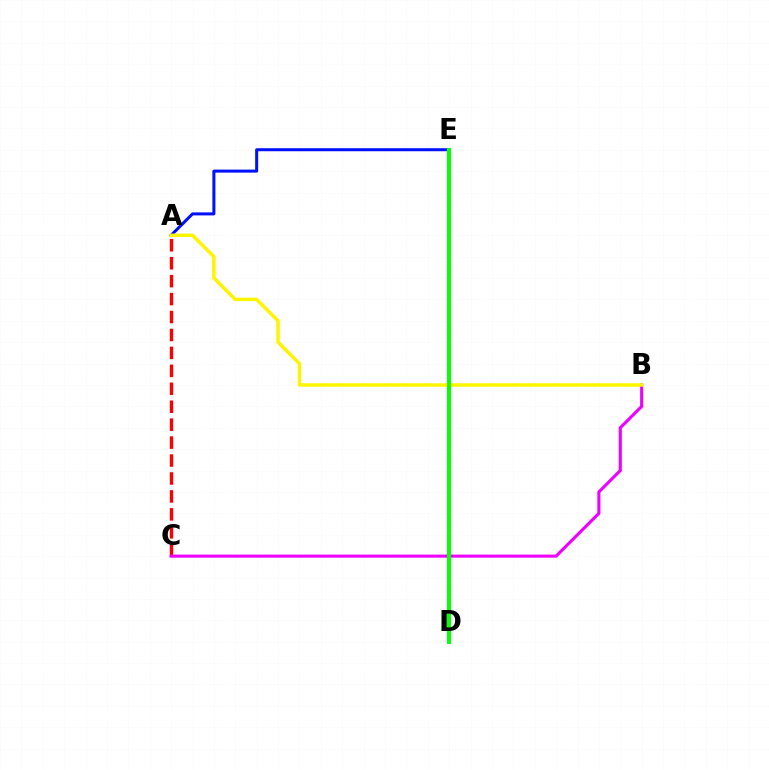{('A', 'E'): [{'color': '#0010ff', 'line_style': 'solid', 'thickness': 2.18}], ('A', 'C'): [{'color': '#ff0000', 'line_style': 'dashed', 'thickness': 2.44}], ('D', 'E'): [{'color': '#00fff6', 'line_style': 'solid', 'thickness': 2.91}, {'color': '#08ff00', 'line_style': 'solid', 'thickness': 2.79}], ('B', 'C'): [{'color': '#ee00ff', 'line_style': 'solid', 'thickness': 2.23}], ('A', 'B'): [{'color': '#fcf500', 'line_style': 'solid', 'thickness': 2.49}]}